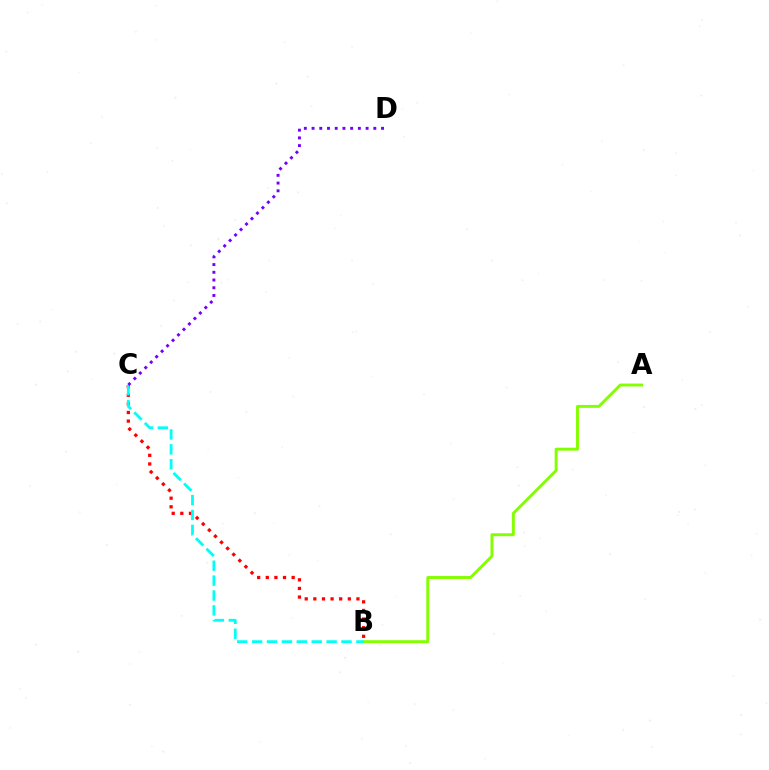{('A', 'B'): [{'color': '#84ff00', 'line_style': 'solid', 'thickness': 2.11}], ('B', 'C'): [{'color': '#ff0000', 'line_style': 'dotted', 'thickness': 2.34}, {'color': '#00fff6', 'line_style': 'dashed', 'thickness': 2.02}], ('C', 'D'): [{'color': '#7200ff', 'line_style': 'dotted', 'thickness': 2.1}]}